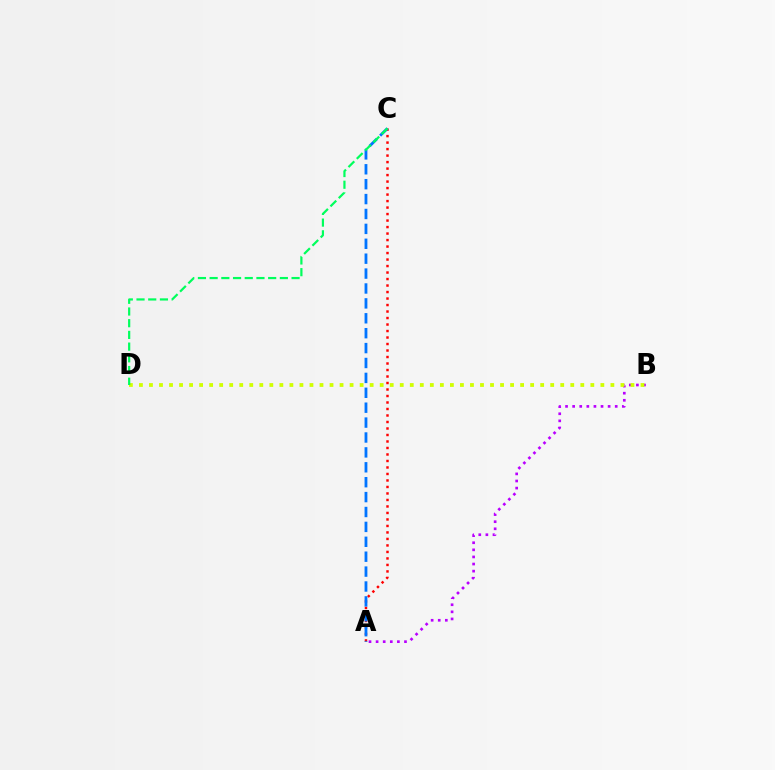{('A', 'C'): [{'color': '#ff0000', 'line_style': 'dotted', 'thickness': 1.77}, {'color': '#0074ff', 'line_style': 'dashed', 'thickness': 2.02}], ('A', 'B'): [{'color': '#b900ff', 'line_style': 'dotted', 'thickness': 1.93}], ('B', 'D'): [{'color': '#d1ff00', 'line_style': 'dotted', 'thickness': 2.73}], ('C', 'D'): [{'color': '#00ff5c', 'line_style': 'dashed', 'thickness': 1.59}]}